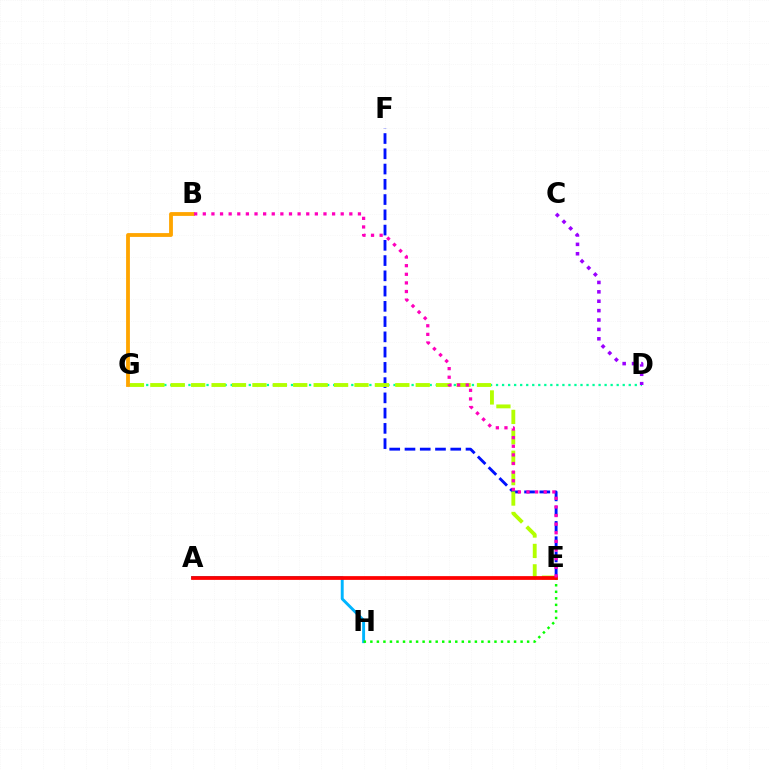{('A', 'H'): [{'color': '#00b5ff', 'line_style': 'solid', 'thickness': 2.1}], ('D', 'G'): [{'color': '#00ff9d', 'line_style': 'dotted', 'thickness': 1.64}], ('E', 'F'): [{'color': '#0010ff', 'line_style': 'dashed', 'thickness': 2.07}], ('E', 'G'): [{'color': '#b3ff00', 'line_style': 'dashed', 'thickness': 2.77}], ('E', 'H'): [{'color': '#08ff00', 'line_style': 'dotted', 'thickness': 1.77}], ('C', 'D'): [{'color': '#9b00ff', 'line_style': 'dotted', 'thickness': 2.55}], ('B', 'G'): [{'color': '#ffa500', 'line_style': 'solid', 'thickness': 2.75}], ('A', 'E'): [{'color': '#ff0000', 'line_style': 'solid', 'thickness': 2.71}], ('B', 'E'): [{'color': '#ff00bd', 'line_style': 'dotted', 'thickness': 2.34}]}